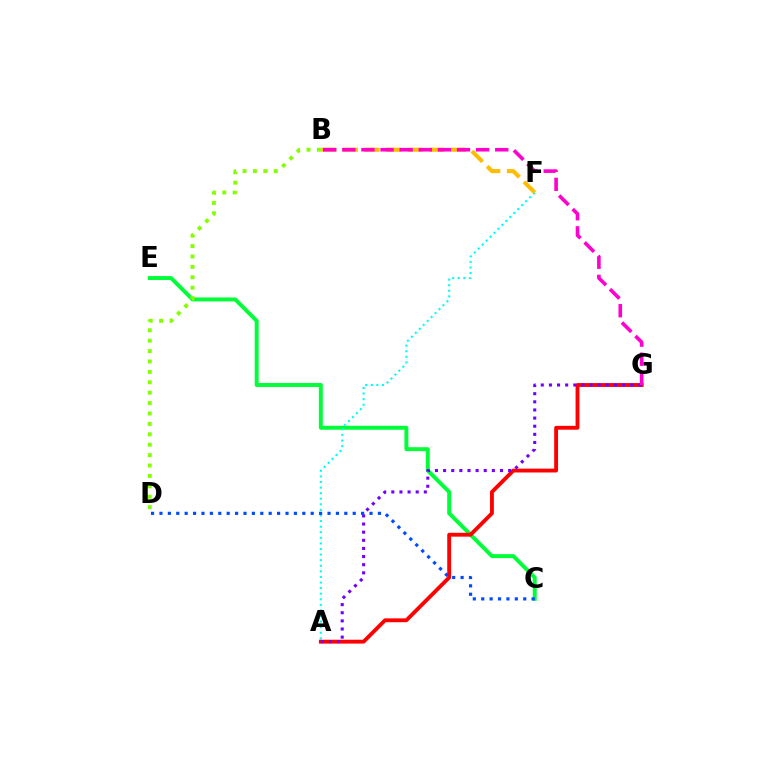{('C', 'E'): [{'color': '#00ff39', 'line_style': 'solid', 'thickness': 2.84}], ('A', 'F'): [{'color': '#00fff6', 'line_style': 'dotted', 'thickness': 1.52}], ('B', 'F'): [{'color': '#ffbd00', 'line_style': 'dashed', 'thickness': 2.94}], ('A', 'G'): [{'color': '#ff0000', 'line_style': 'solid', 'thickness': 2.77}, {'color': '#7200ff', 'line_style': 'dotted', 'thickness': 2.21}], ('B', 'D'): [{'color': '#84ff00', 'line_style': 'dotted', 'thickness': 2.83}], ('C', 'D'): [{'color': '#004bff', 'line_style': 'dotted', 'thickness': 2.28}], ('B', 'G'): [{'color': '#ff00cf', 'line_style': 'dashed', 'thickness': 2.6}]}